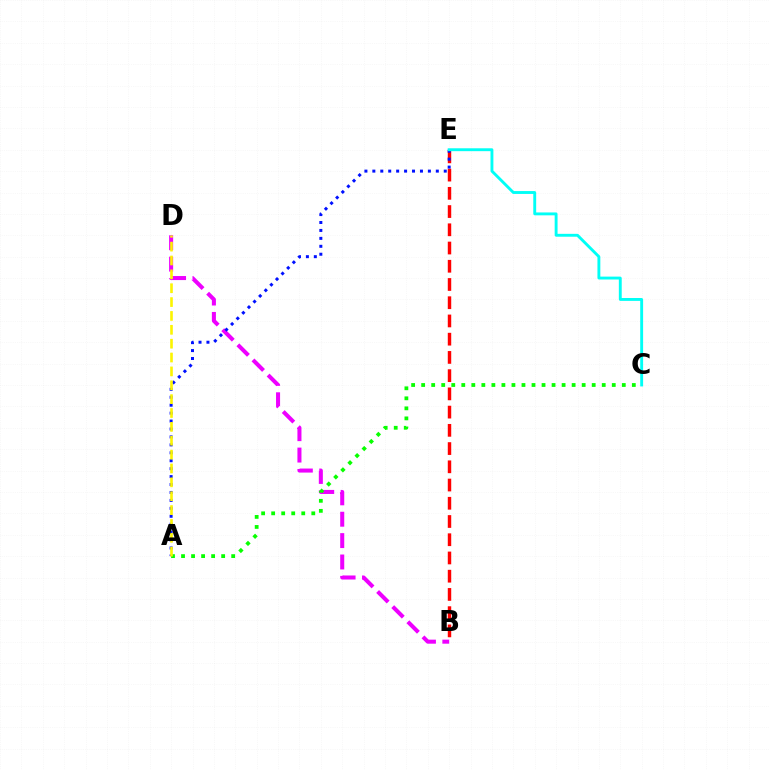{('B', 'E'): [{'color': '#ff0000', 'line_style': 'dashed', 'thickness': 2.48}], ('B', 'D'): [{'color': '#ee00ff', 'line_style': 'dashed', 'thickness': 2.91}], ('A', 'E'): [{'color': '#0010ff', 'line_style': 'dotted', 'thickness': 2.16}], ('A', 'C'): [{'color': '#08ff00', 'line_style': 'dotted', 'thickness': 2.73}], ('C', 'E'): [{'color': '#00fff6', 'line_style': 'solid', 'thickness': 2.08}], ('A', 'D'): [{'color': '#fcf500', 'line_style': 'dashed', 'thickness': 1.88}]}